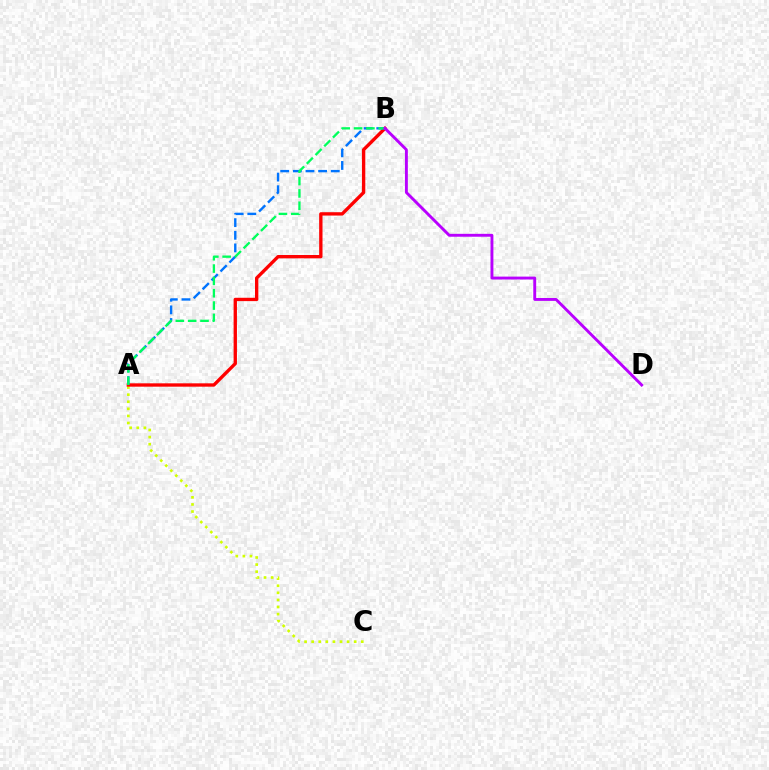{('A', 'C'): [{'color': '#d1ff00', 'line_style': 'dotted', 'thickness': 1.93}], ('A', 'B'): [{'color': '#ff0000', 'line_style': 'solid', 'thickness': 2.41}, {'color': '#0074ff', 'line_style': 'dashed', 'thickness': 1.72}, {'color': '#00ff5c', 'line_style': 'dashed', 'thickness': 1.68}], ('B', 'D'): [{'color': '#b900ff', 'line_style': 'solid', 'thickness': 2.09}]}